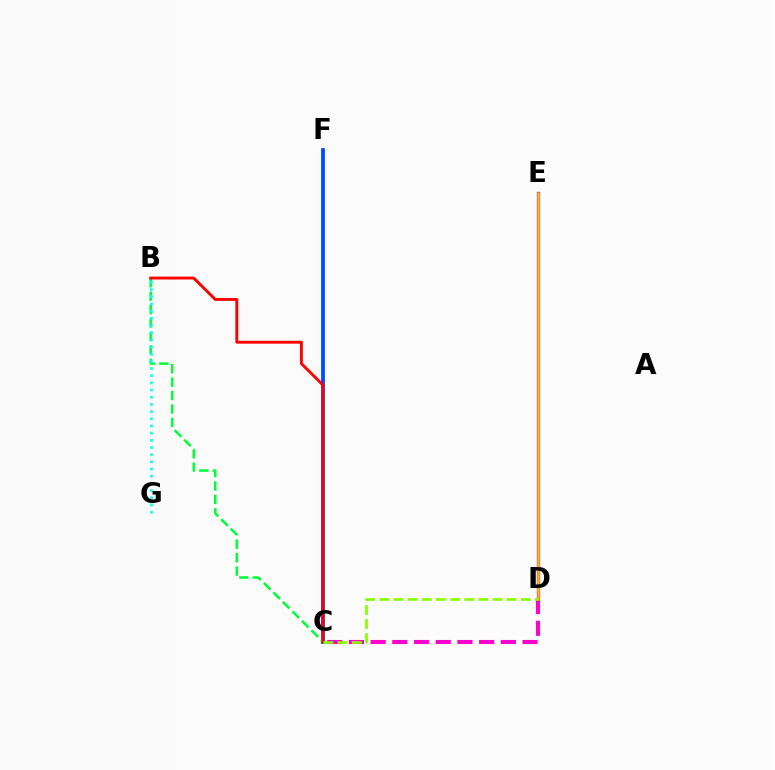{('C', 'D'): [{'color': '#ff00cf', 'line_style': 'dashed', 'thickness': 2.95}, {'color': '#84ff00', 'line_style': 'dashed', 'thickness': 1.92}], ('D', 'E'): [{'color': '#7200ff', 'line_style': 'solid', 'thickness': 2.36}, {'color': '#ffbd00', 'line_style': 'solid', 'thickness': 1.83}], ('C', 'F'): [{'color': '#004bff', 'line_style': 'solid', 'thickness': 2.72}], ('B', 'C'): [{'color': '#00ff39', 'line_style': 'dashed', 'thickness': 1.83}, {'color': '#ff0000', 'line_style': 'solid', 'thickness': 2.08}], ('B', 'G'): [{'color': '#00fff6', 'line_style': 'dotted', 'thickness': 1.95}]}